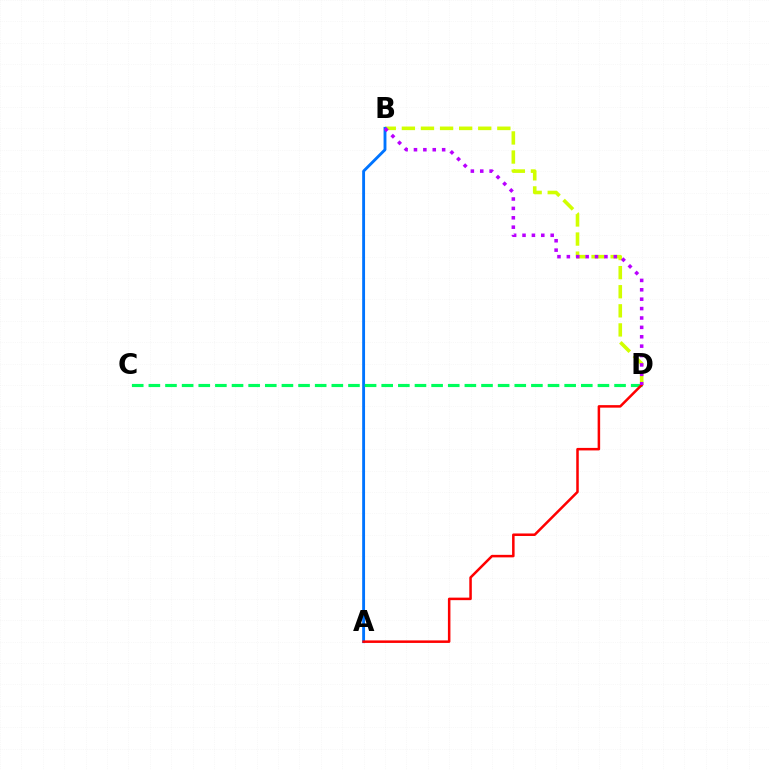{('B', 'D'): [{'color': '#d1ff00', 'line_style': 'dashed', 'thickness': 2.59}, {'color': '#b900ff', 'line_style': 'dotted', 'thickness': 2.55}], ('A', 'B'): [{'color': '#0074ff', 'line_style': 'solid', 'thickness': 2.07}], ('C', 'D'): [{'color': '#00ff5c', 'line_style': 'dashed', 'thickness': 2.26}], ('A', 'D'): [{'color': '#ff0000', 'line_style': 'solid', 'thickness': 1.81}]}